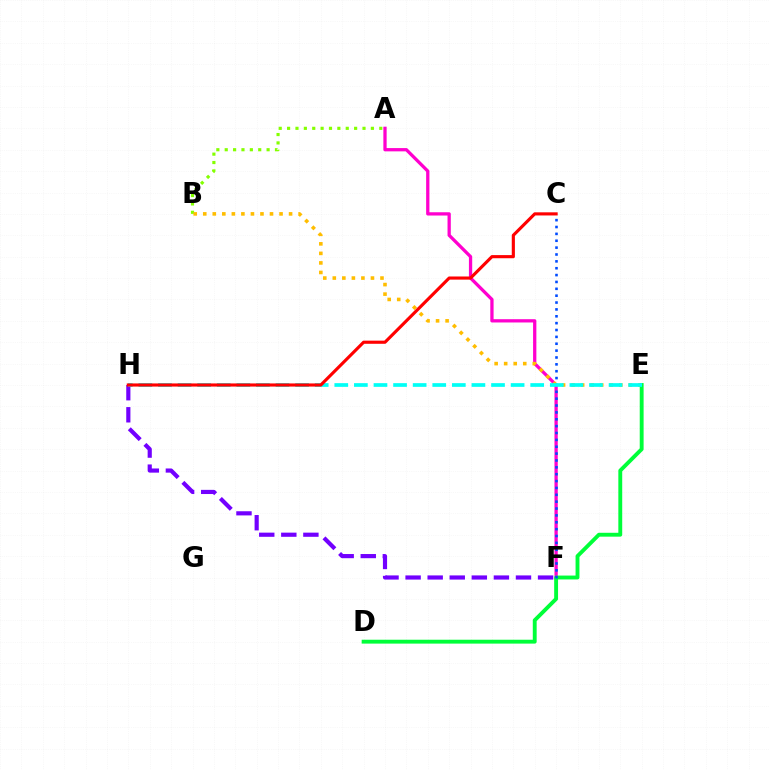{('A', 'F'): [{'color': '#ff00cf', 'line_style': 'solid', 'thickness': 2.36}], ('A', 'B'): [{'color': '#84ff00', 'line_style': 'dotted', 'thickness': 2.28}], ('B', 'E'): [{'color': '#ffbd00', 'line_style': 'dotted', 'thickness': 2.59}], ('D', 'E'): [{'color': '#00ff39', 'line_style': 'solid', 'thickness': 2.79}], ('F', 'H'): [{'color': '#7200ff', 'line_style': 'dashed', 'thickness': 3.0}], ('C', 'F'): [{'color': '#004bff', 'line_style': 'dotted', 'thickness': 1.87}], ('E', 'H'): [{'color': '#00fff6', 'line_style': 'dashed', 'thickness': 2.66}], ('C', 'H'): [{'color': '#ff0000', 'line_style': 'solid', 'thickness': 2.26}]}